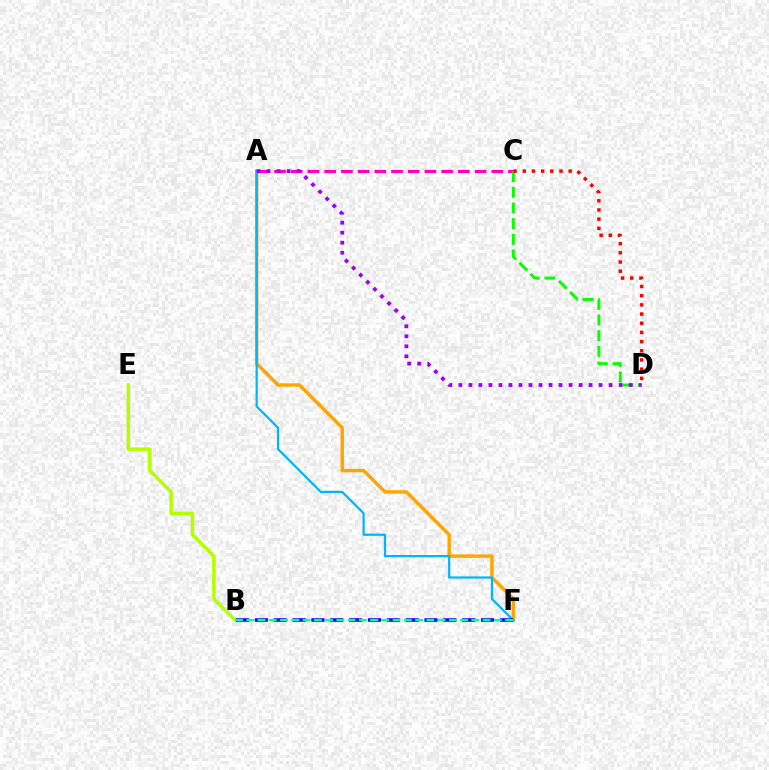{('A', 'F'): [{'color': '#ffa500', 'line_style': 'solid', 'thickness': 2.49}, {'color': '#00b5ff', 'line_style': 'solid', 'thickness': 1.59}], ('A', 'C'): [{'color': '#ff00bd', 'line_style': 'dashed', 'thickness': 2.27}], ('B', 'E'): [{'color': '#b3ff00', 'line_style': 'solid', 'thickness': 2.52}], ('B', 'F'): [{'color': '#0010ff', 'line_style': 'dashed', 'thickness': 2.56}, {'color': '#00ff9d', 'line_style': 'dashed', 'thickness': 1.53}], ('C', 'D'): [{'color': '#08ff00', 'line_style': 'dashed', 'thickness': 2.13}, {'color': '#ff0000', 'line_style': 'dotted', 'thickness': 2.49}], ('A', 'D'): [{'color': '#9b00ff', 'line_style': 'dotted', 'thickness': 2.72}]}